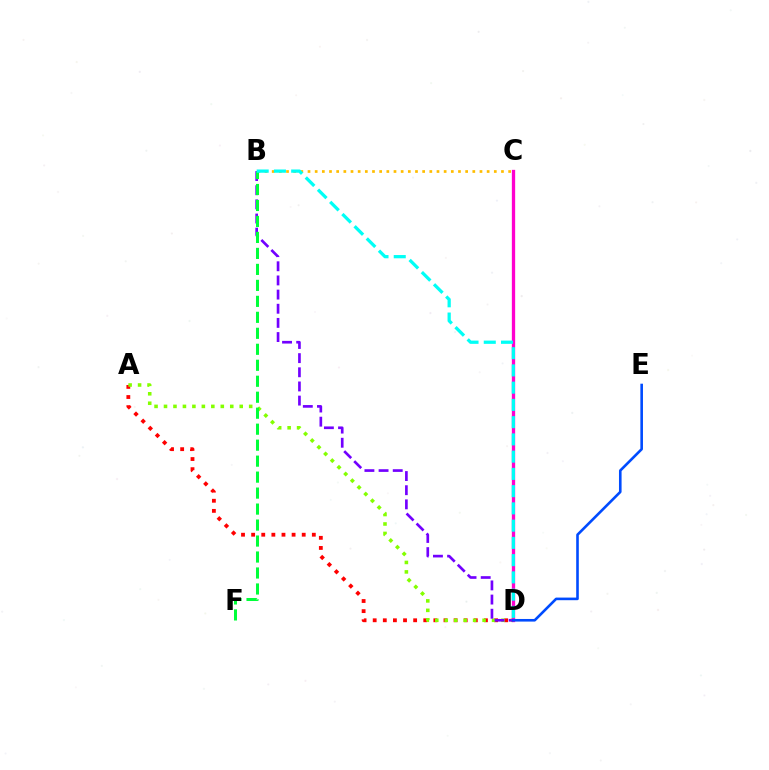{('A', 'D'): [{'color': '#ff0000', 'line_style': 'dotted', 'thickness': 2.75}, {'color': '#84ff00', 'line_style': 'dotted', 'thickness': 2.57}], ('C', 'D'): [{'color': '#ff00cf', 'line_style': 'solid', 'thickness': 2.38}], ('B', 'D'): [{'color': '#7200ff', 'line_style': 'dashed', 'thickness': 1.92}, {'color': '#00fff6', 'line_style': 'dashed', 'thickness': 2.34}], ('B', 'C'): [{'color': '#ffbd00', 'line_style': 'dotted', 'thickness': 1.95}], ('B', 'F'): [{'color': '#00ff39', 'line_style': 'dashed', 'thickness': 2.17}], ('D', 'E'): [{'color': '#004bff', 'line_style': 'solid', 'thickness': 1.88}]}